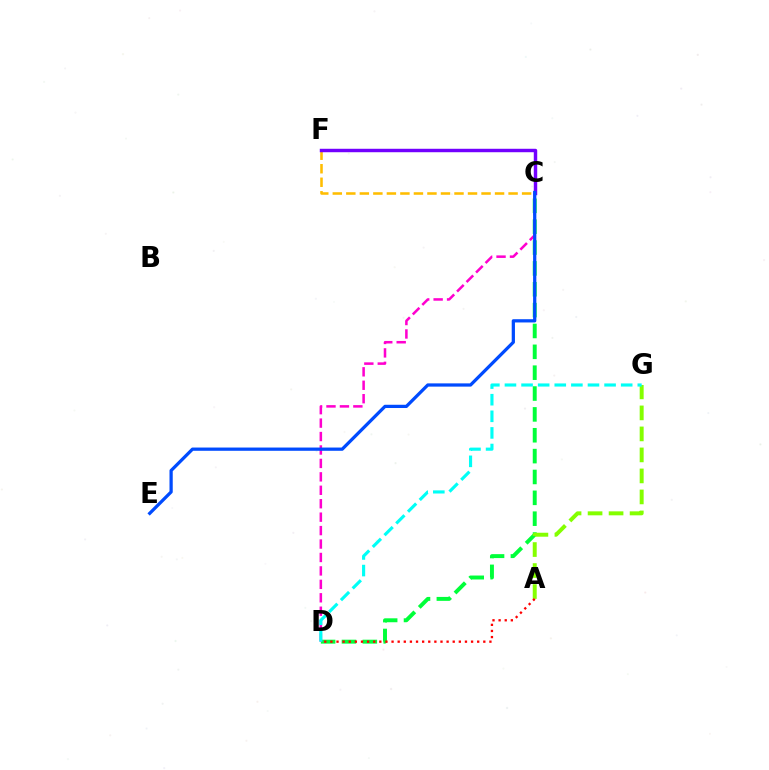{('C', 'D'): [{'color': '#00ff39', 'line_style': 'dashed', 'thickness': 2.83}, {'color': '#ff00cf', 'line_style': 'dashed', 'thickness': 1.83}], ('C', 'F'): [{'color': '#ffbd00', 'line_style': 'dashed', 'thickness': 1.84}, {'color': '#7200ff', 'line_style': 'solid', 'thickness': 2.48}], ('A', 'G'): [{'color': '#84ff00', 'line_style': 'dashed', 'thickness': 2.85}], ('A', 'D'): [{'color': '#ff0000', 'line_style': 'dotted', 'thickness': 1.66}], ('D', 'G'): [{'color': '#00fff6', 'line_style': 'dashed', 'thickness': 2.26}], ('C', 'E'): [{'color': '#004bff', 'line_style': 'solid', 'thickness': 2.34}]}